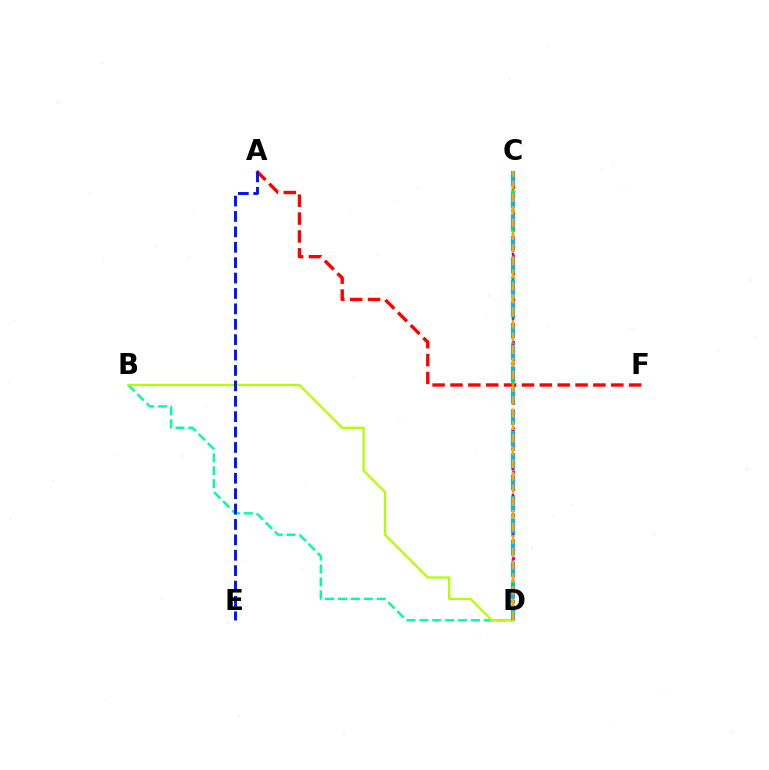{('C', 'D'): [{'color': '#ff00bd', 'line_style': 'dotted', 'thickness': 2.35}, {'color': '#08ff00', 'line_style': 'dotted', 'thickness': 2.59}, {'color': '#9b00ff', 'line_style': 'dotted', 'thickness': 1.77}, {'color': '#00b5ff', 'line_style': 'dashed', 'thickness': 2.95}, {'color': '#ffa500', 'line_style': 'dashed', 'thickness': 1.72}], ('A', 'F'): [{'color': '#ff0000', 'line_style': 'dashed', 'thickness': 2.43}], ('B', 'D'): [{'color': '#00ff9d', 'line_style': 'dashed', 'thickness': 1.75}, {'color': '#b3ff00', 'line_style': 'solid', 'thickness': 1.63}], ('A', 'E'): [{'color': '#0010ff', 'line_style': 'dashed', 'thickness': 2.09}]}